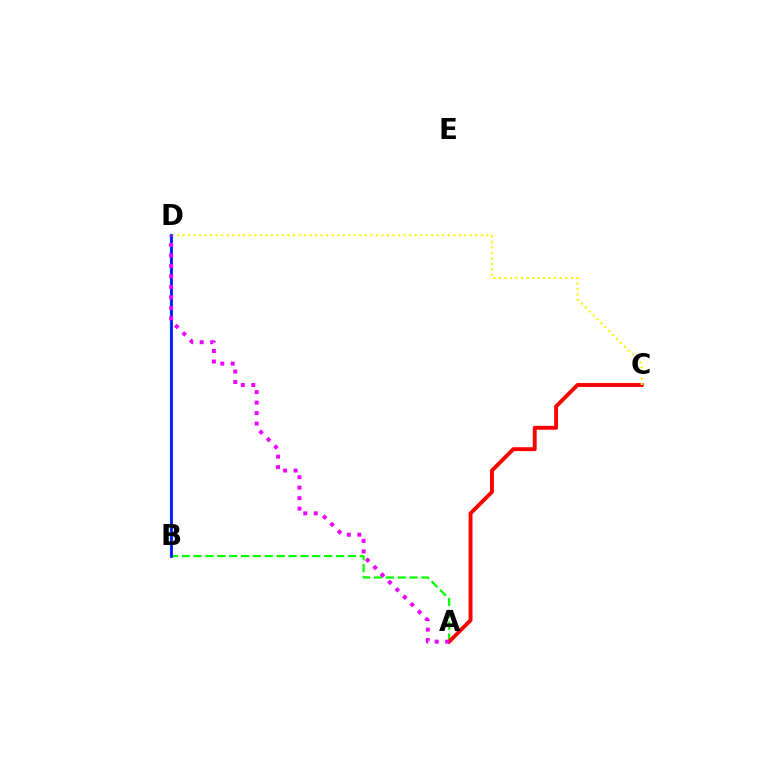{('B', 'D'): [{'color': '#00fff6', 'line_style': 'solid', 'thickness': 1.64}, {'color': '#0010ff', 'line_style': 'solid', 'thickness': 1.95}], ('A', 'B'): [{'color': '#08ff00', 'line_style': 'dashed', 'thickness': 1.61}], ('A', 'C'): [{'color': '#ff0000', 'line_style': 'solid', 'thickness': 2.8}], ('C', 'D'): [{'color': '#fcf500', 'line_style': 'dotted', 'thickness': 1.5}], ('A', 'D'): [{'color': '#ee00ff', 'line_style': 'dotted', 'thickness': 2.85}]}